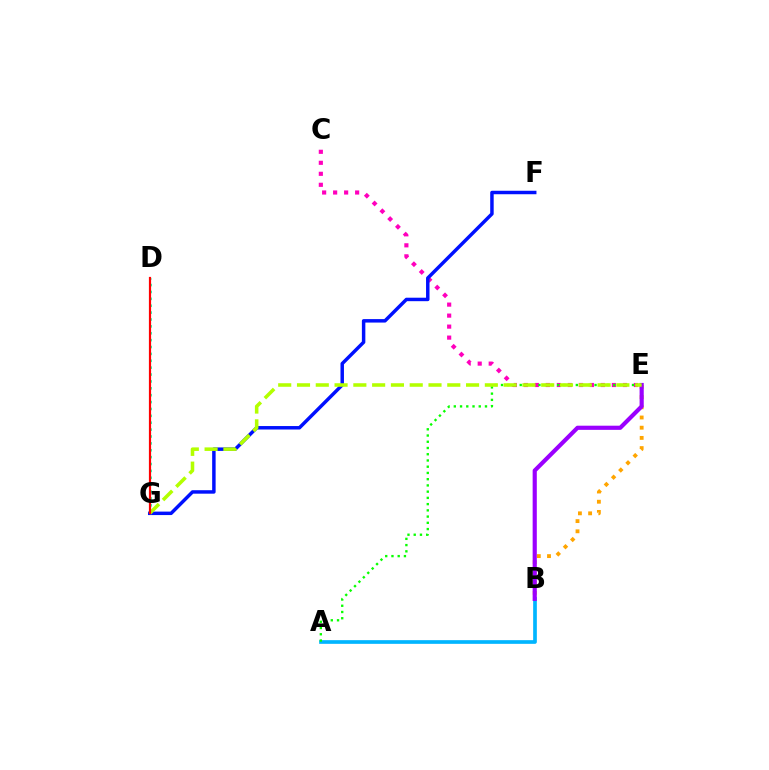{('C', 'E'): [{'color': '#ff00bd', 'line_style': 'dotted', 'thickness': 2.99}], ('D', 'G'): [{'color': '#00ff9d', 'line_style': 'dotted', 'thickness': 1.87}, {'color': '#ff0000', 'line_style': 'solid', 'thickness': 1.59}], ('A', 'B'): [{'color': '#00b5ff', 'line_style': 'solid', 'thickness': 2.65}], ('A', 'E'): [{'color': '#08ff00', 'line_style': 'dotted', 'thickness': 1.69}], ('B', 'E'): [{'color': '#ffa500', 'line_style': 'dotted', 'thickness': 2.77}, {'color': '#9b00ff', 'line_style': 'solid', 'thickness': 2.99}], ('F', 'G'): [{'color': '#0010ff', 'line_style': 'solid', 'thickness': 2.5}], ('E', 'G'): [{'color': '#b3ff00', 'line_style': 'dashed', 'thickness': 2.55}]}